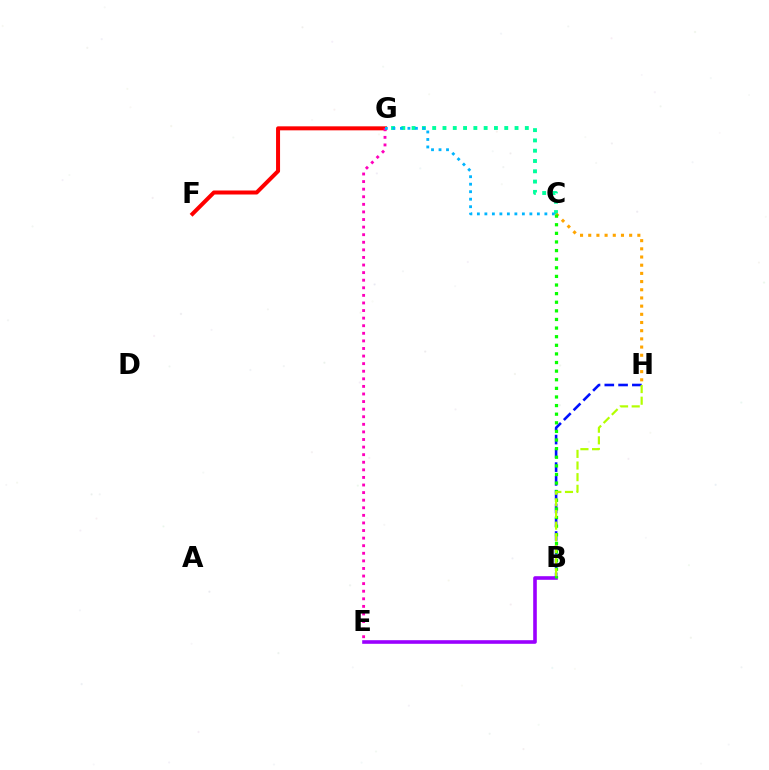{('B', 'E'): [{'color': '#9b00ff', 'line_style': 'solid', 'thickness': 2.6}], ('B', 'H'): [{'color': '#0010ff', 'line_style': 'dashed', 'thickness': 1.87}, {'color': '#b3ff00', 'line_style': 'dashed', 'thickness': 1.58}], ('C', 'G'): [{'color': '#00ff9d', 'line_style': 'dotted', 'thickness': 2.8}, {'color': '#00b5ff', 'line_style': 'dotted', 'thickness': 2.04}], ('C', 'H'): [{'color': '#ffa500', 'line_style': 'dotted', 'thickness': 2.22}], ('F', 'G'): [{'color': '#ff0000', 'line_style': 'solid', 'thickness': 2.88}], ('B', 'C'): [{'color': '#08ff00', 'line_style': 'dotted', 'thickness': 2.34}], ('E', 'G'): [{'color': '#ff00bd', 'line_style': 'dotted', 'thickness': 2.06}]}